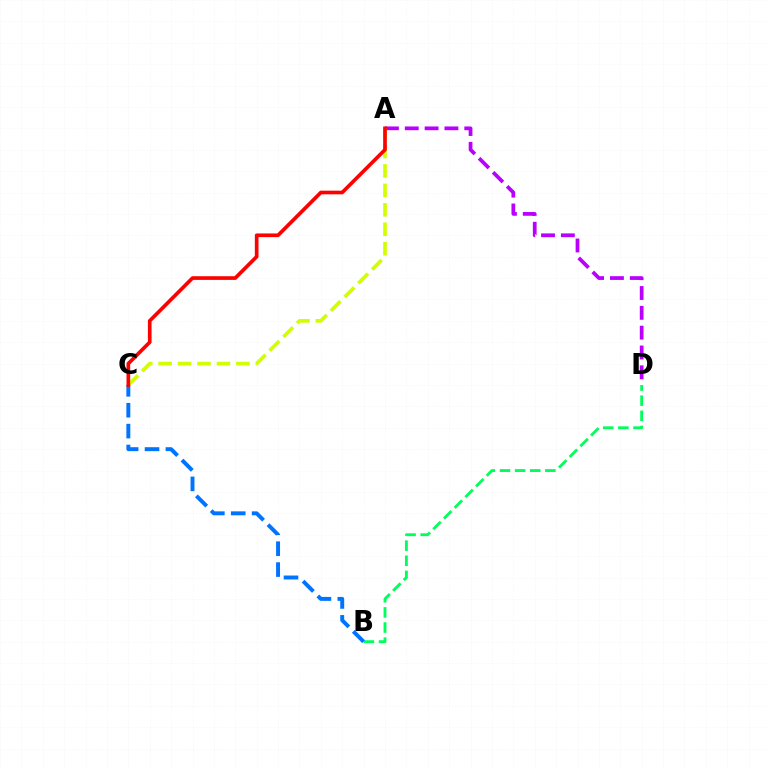{('B', 'D'): [{'color': '#00ff5c', 'line_style': 'dashed', 'thickness': 2.05}], ('A', 'D'): [{'color': '#b900ff', 'line_style': 'dashed', 'thickness': 2.69}], ('B', 'C'): [{'color': '#0074ff', 'line_style': 'dashed', 'thickness': 2.84}], ('A', 'C'): [{'color': '#d1ff00', 'line_style': 'dashed', 'thickness': 2.64}, {'color': '#ff0000', 'line_style': 'solid', 'thickness': 2.64}]}